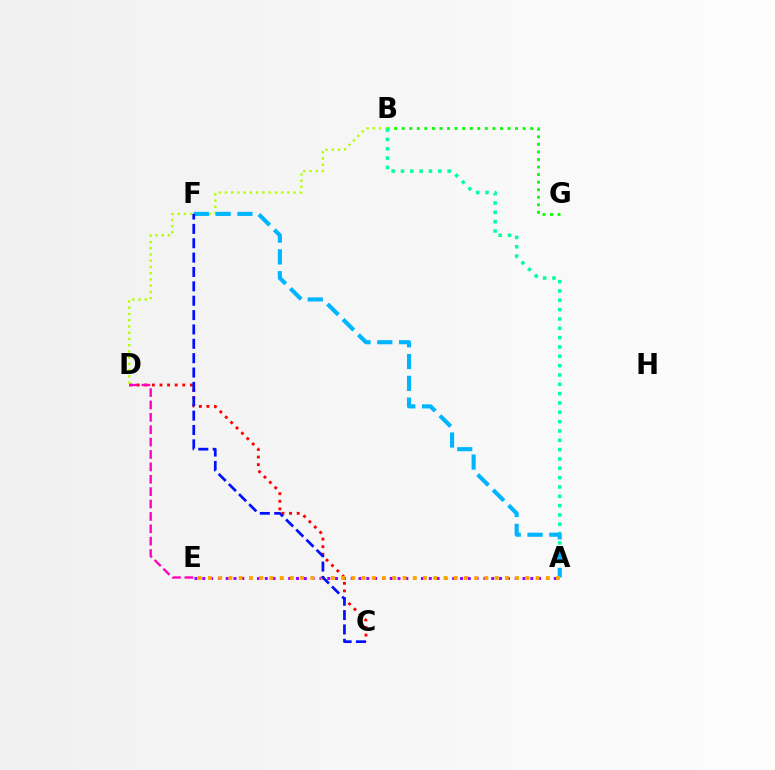{('C', 'D'): [{'color': '#ff0000', 'line_style': 'dotted', 'thickness': 2.06}], ('B', 'G'): [{'color': '#08ff00', 'line_style': 'dotted', 'thickness': 2.05}], ('B', 'D'): [{'color': '#b3ff00', 'line_style': 'dotted', 'thickness': 1.69}], ('A', 'E'): [{'color': '#9b00ff', 'line_style': 'dotted', 'thickness': 2.12}, {'color': '#ffa500', 'line_style': 'dotted', 'thickness': 2.78}], ('A', 'B'): [{'color': '#00ff9d', 'line_style': 'dotted', 'thickness': 2.54}], ('A', 'F'): [{'color': '#00b5ff', 'line_style': 'dashed', 'thickness': 2.96}], ('C', 'F'): [{'color': '#0010ff', 'line_style': 'dashed', 'thickness': 1.95}], ('D', 'E'): [{'color': '#ff00bd', 'line_style': 'dashed', 'thickness': 1.68}]}